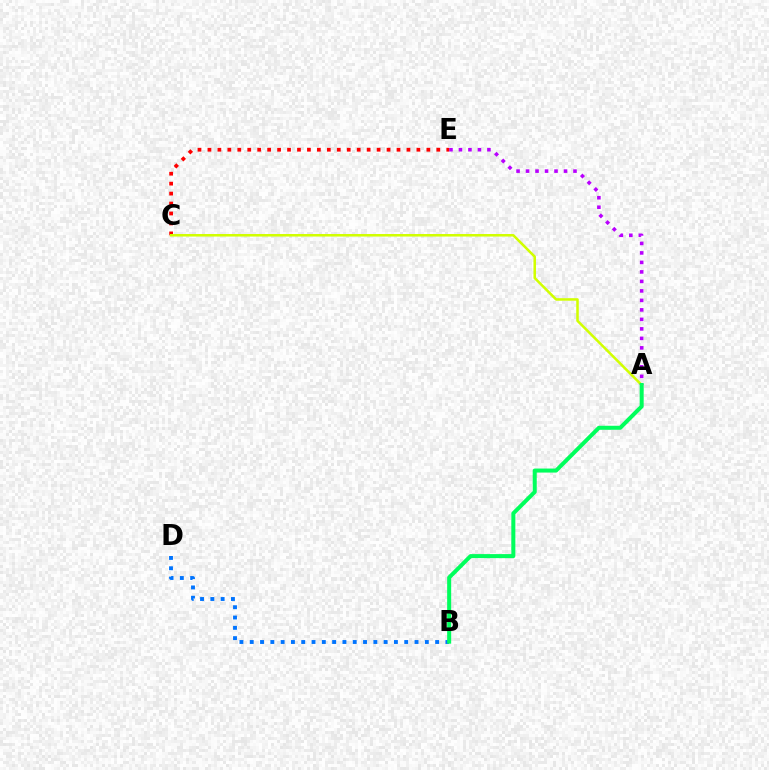{('B', 'D'): [{'color': '#0074ff', 'line_style': 'dotted', 'thickness': 2.8}], ('A', 'E'): [{'color': '#b900ff', 'line_style': 'dotted', 'thickness': 2.58}], ('C', 'E'): [{'color': '#ff0000', 'line_style': 'dotted', 'thickness': 2.7}], ('A', 'C'): [{'color': '#d1ff00', 'line_style': 'solid', 'thickness': 1.82}], ('A', 'B'): [{'color': '#00ff5c', 'line_style': 'solid', 'thickness': 2.89}]}